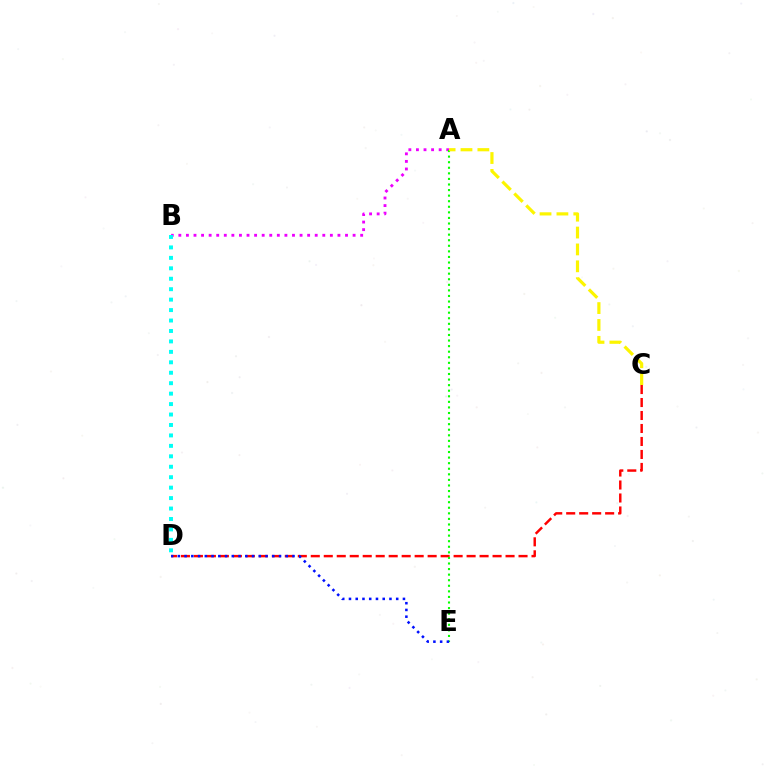{('A', 'B'): [{'color': '#ee00ff', 'line_style': 'dotted', 'thickness': 2.06}], ('C', 'D'): [{'color': '#ff0000', 'line_style': 'dashed', 'thickness': 1.76}], ('B', 'D'): [{'color': '#00fff6', 'line_style': 'dotted', 'thickness': 2.84}], ('A', 'E'): [{'color': '#08ff00', 'line_style': 'dotted', 'thickness': 1.51}], ('D', 'E'): [{'color': '#0010ff', 'line_style': 'dotted', 'thickness': 1.83}], ('A', 'C'): [{'color': '#fcf500', 'line_style': 'dashed', 'thickness': 2.29}]}